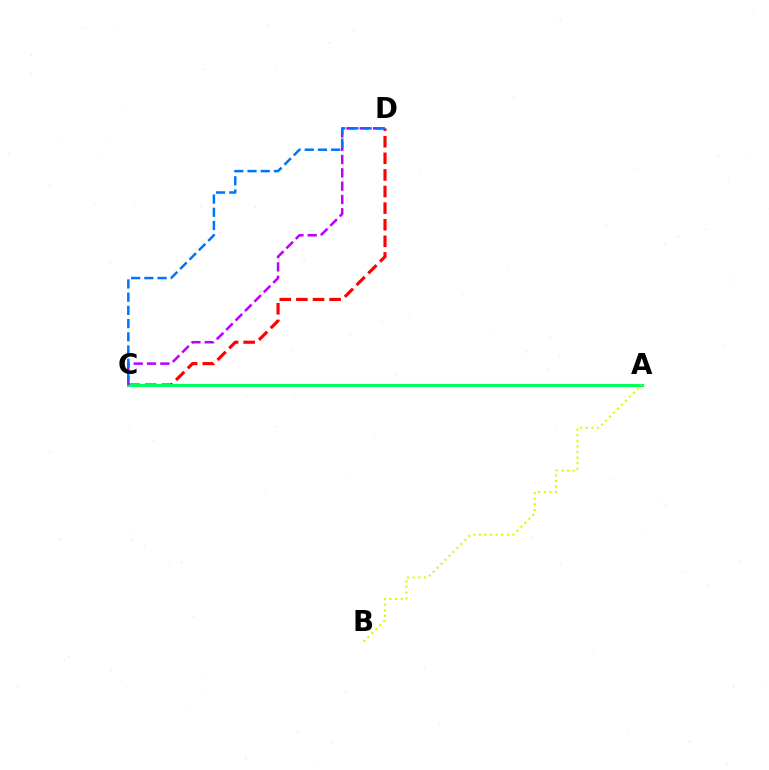{('C', 'D'): [{'color': '#ff0000', 'line_style': 'dashed', 'thickness': 2.25}, {'color': '#b900ff', 'line_style': 'dashed', 'thickness': 1.81}, {'color': '#0074ff', 'line_style': 'dashed', 'thickness': 1.8}], ('A', 'C'): [{'color': '#00ff5c', 'line_style': 'solid', 'thickness': 2.2}], ('A', 'B'): [{'color': '#d1ff00', 'line_style': 'dotted', 'thickness': 1.52}]}